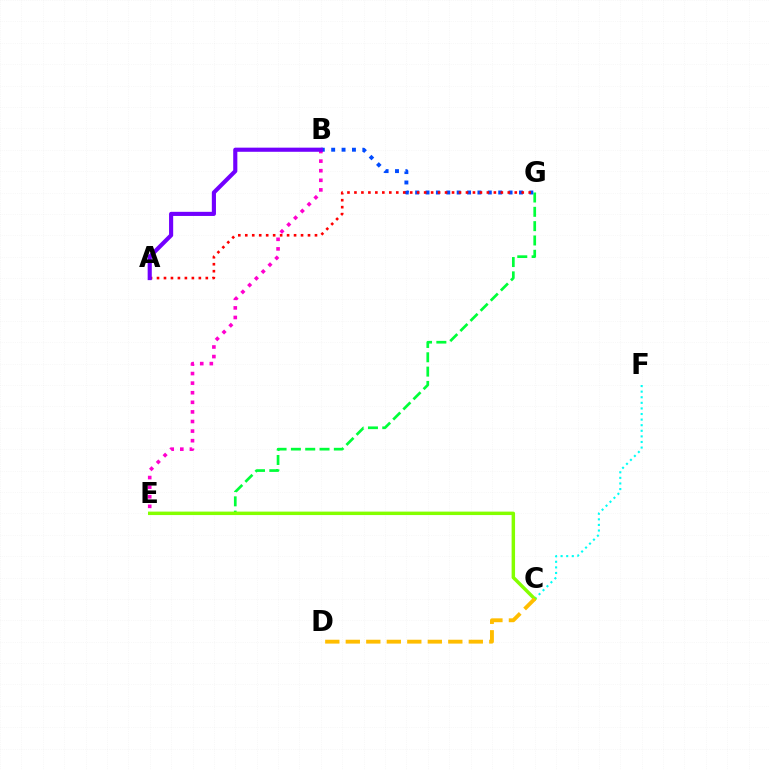{('E', 'G'): [{'color': '#00ff39', 'line_style': 'dashed', 'thickness': 1.95}], ('C', 'F'): [{'color': '#00fff6', 'line_style': 'dotted', 'thickness': 1.52}], ('B', 'G'): [{'color': '#004bff', 'line_style': 'dotted', 'thickness': 2.82}], ('A', 'G'): [{'color': '#ff0000', 'line_style': 'dotted', 'thickness': 1.89}], ('C', 'E'): [{'color': '#84ff00', 'line_style': 'solid', 'thickness': 2.48}], ('C', 'D'): [{'color': '#ffbd00', 'line_style': 'dashed', 'thickness': 2.78}], ('B', 'E'): [{'color': '#ff00cf', 'line_style': 'dotted', 'thickness': 2.61}], ('A', 'B'): [{'color': '#7200ff', 'line_style': 'solid', 'thickness': 2.97}]}